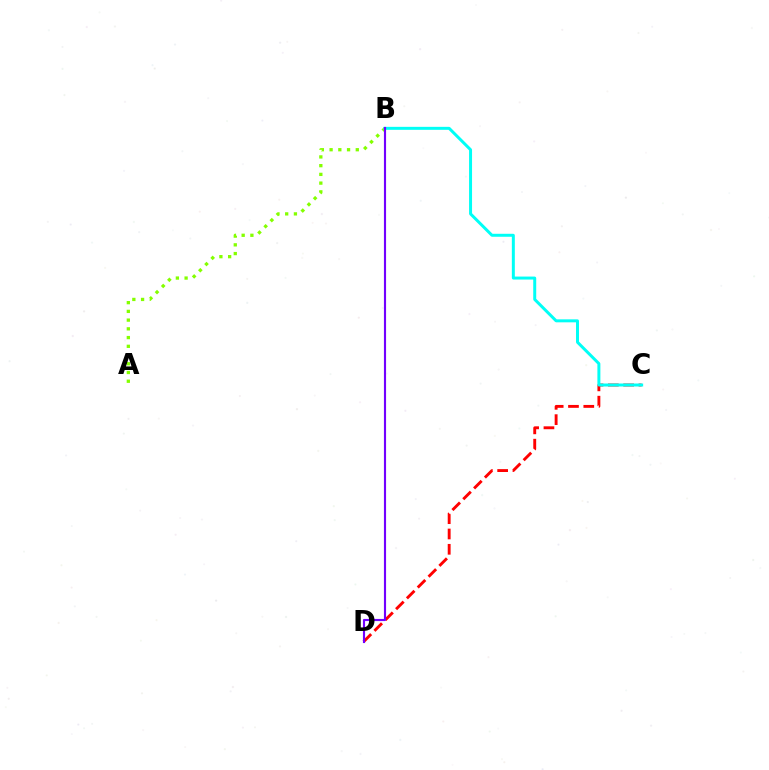{('C', 'D'): [{'color': '#ff0000', 'line_style': 'dashed', 'thickness': 2.08}], ('A', 'B'): [{'color': '#84ff00', 'line_style': 'dotted', 'thickness': 2.37}], ('B', 'C'): [{'color': '#00fff6', 'line_style': 'solid', 'thickness': 2.15}], ('B', 'D'): [{'color': '#7200ff', 'line_style': 'solid', 'thickness': 1.54}]}